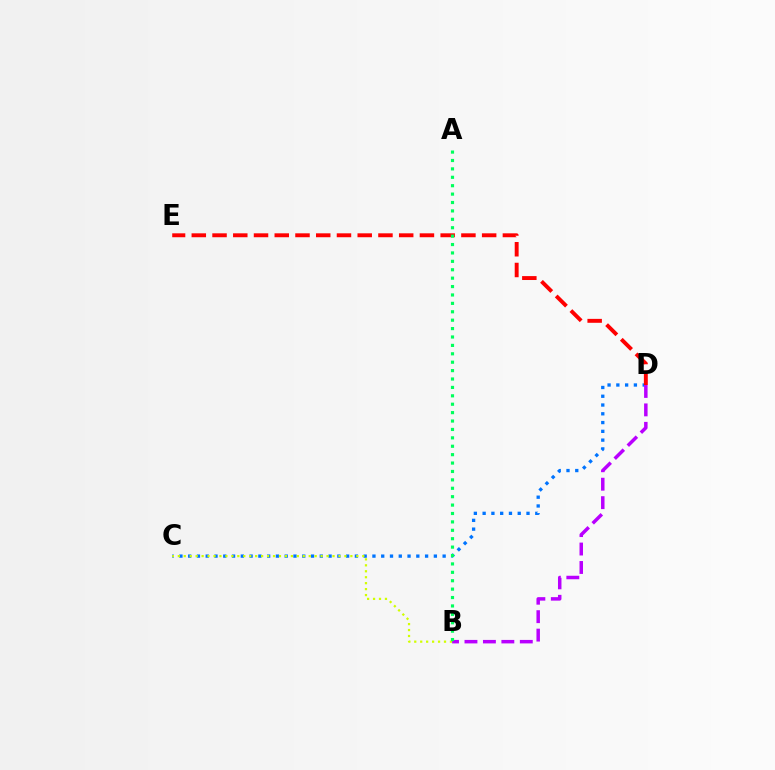{('C', 'D'): [{'color': '#0074ff', 'line_style': 'dotted', 'thickness': 2.38}], ('B', 'D'): [{'color': '#b900ff', 'line_style': 'dashed', 'thickness': 2.51}], ('D', 'E'): [{'color': '#ff0000', 'line_style': 'dashed', 'thickness': 2.82}], ('B', 'C'): [{'color': '#d1ff00', 'line_style': 'dotted', 'thickness': 1.62}], ('A', 'B'): [{'color': '#00ff5c', 'line_style': 'dotted', 'thickness': 2.28}]}